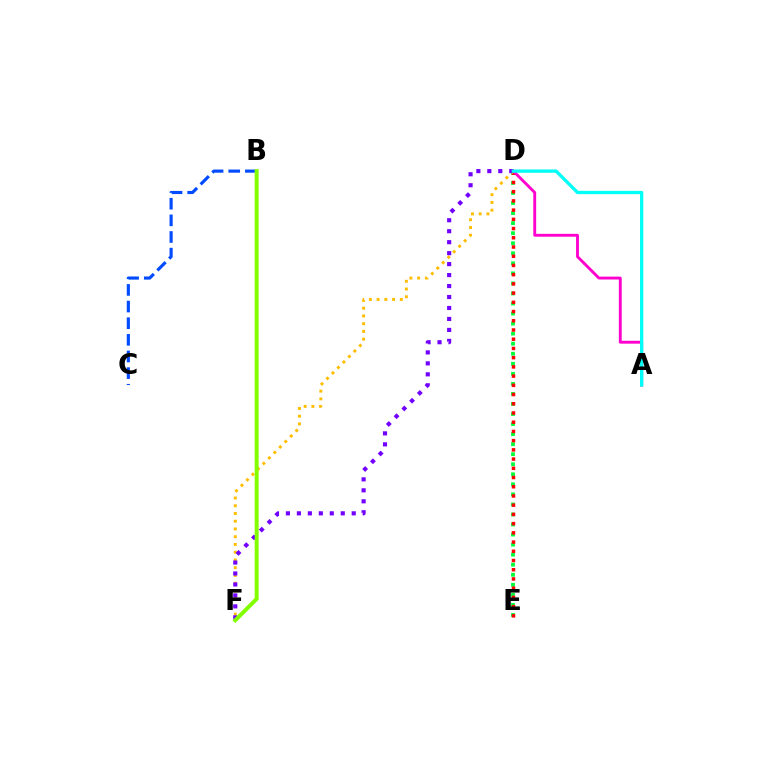{('D', 'E'): [{'color': '#00ff39', 'line_style': 'dotted', 'thickness': 2.73}, {'color': '#ff0000', 'line_style': 'dotted', 'thickness': 2.51}], ('D', 'F'): [{'color': '#ffbd00', 'line_style': 'dotted', 'thickness': 2.1}, {'color': '#7200ff', 'line_style': 'dotted', 'thickness': 2.98}], ('A', 'D'): [{'color': '#ff00cf', 'line_style': 'solid', 'thickness': 2.07}, {'color': '#00fff6', 'line_style': 'solid', 'thickness': 2.37}], ('B', 'C'): [{'color': '#004bff', 'line_style': 'dashed', 'thickness': 2.26}], ('B', 'F'): [{'color': '#84ff00', 'line_style': 'solid', 'thickness': 2.86}]}